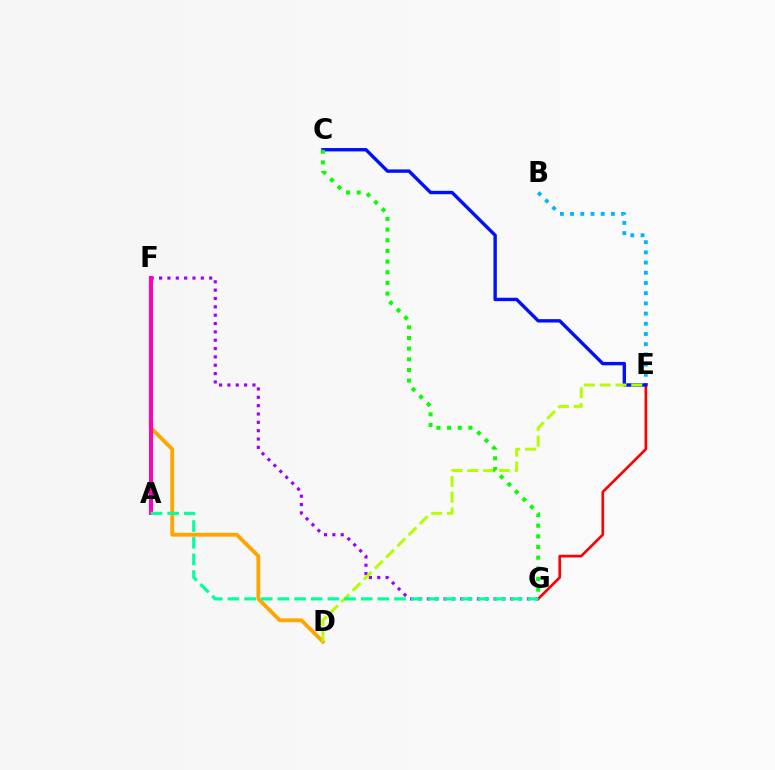{('B', 'E'): [{'color': '#00b5ff', 'line_style': 'dotted', 'thickness': 2.77}], ('F', 'G'): [{'color': '#9b00ff', 'line_style': 'dotted', 'thickness': 2.27}], ('D', 'F'): [{'color': '#ffa500', 'line_style': 'solid', 'thickness': 2.76}], ('E', 'G'): [{'color': '#ff0000', 'line_style': 'solid', 'thickness': 1.91}], ('A', 'F'): [{'color': '#ff00bd', 'line_style': 'solid', 'thickness': 2.88}], ('C', 'E'): [{'color': '#0010ff', 'line_style': 'solid', 'thickness': 2.44}], ('D', 'E'): [{'color': '#b3ff00', 'line_style': 'dashed', 'thickness': 2.15}], ('C', 'G'): [{'color': '#08ff00', 'line_style': 'dotted', 'thickness': 2.9}], ('A', 'G'): [{'color': '#00ff9d', 'line_style': 'dashed', 'thickness': 2.26}]}